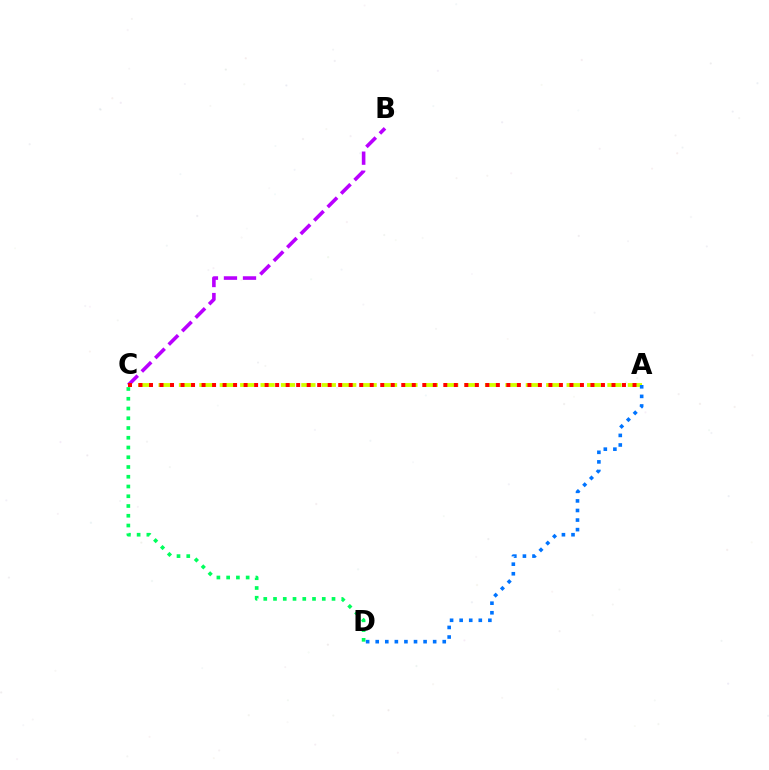{('B', 'C'): [{'color': '#b900ff', 'line_style': 'dashed', 'thickness': 2.59}], ('A', 'C'): [{'color': '#d1ff00', 'line_style': 'dashed', 'thickness': 2.77}, {'color': '#ff0000', 'line_style': 'dotted', 'thickness': 2.86}], ('C', 'D'): [{'color': '#00ff5c', 'line_style': 'dotted', 'thickness': 2.65}], ('A', 'D'): [{'color': '#0074ff', 'line_style': 'dotted', 'thickness': 2.6}]}